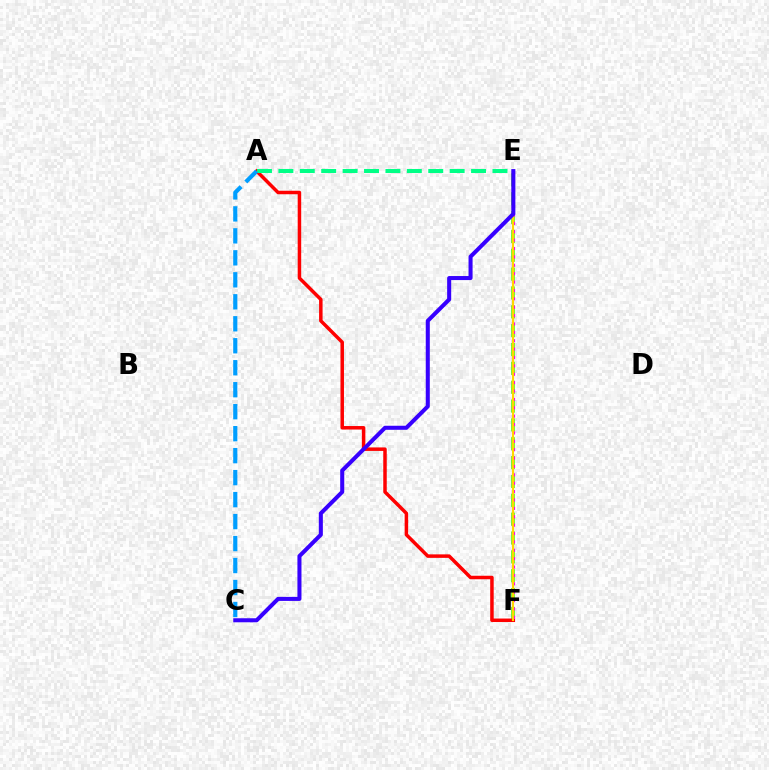{('E', 'F'): [{'color': '#4fff00', 'line_style': 'dashed', 'thickness': 2.56}, {'color': '#ff00ed', 'line_style': 'dotted', 'thickness': 2.28}, {'color': '#ffd500', 'line_style': 'solid', 'thickness': 1.53}], ('A', 'F'): [{'color': '#ff0000', 'line_style': 'solid', 'thickness': 2.51}], ('A', 'E'): [{'color': '#00ff86', 'line_style': 'dashed', 'thickness': 2.91}], ('A', 'C'): [{'color': '#009eff', 'line_style': 'dashed', 'thickness': 2.99}], ('C', 'E'): [{'color': '#3700ff', 'line_style': 'solid', 'thickness': 2.91}]}